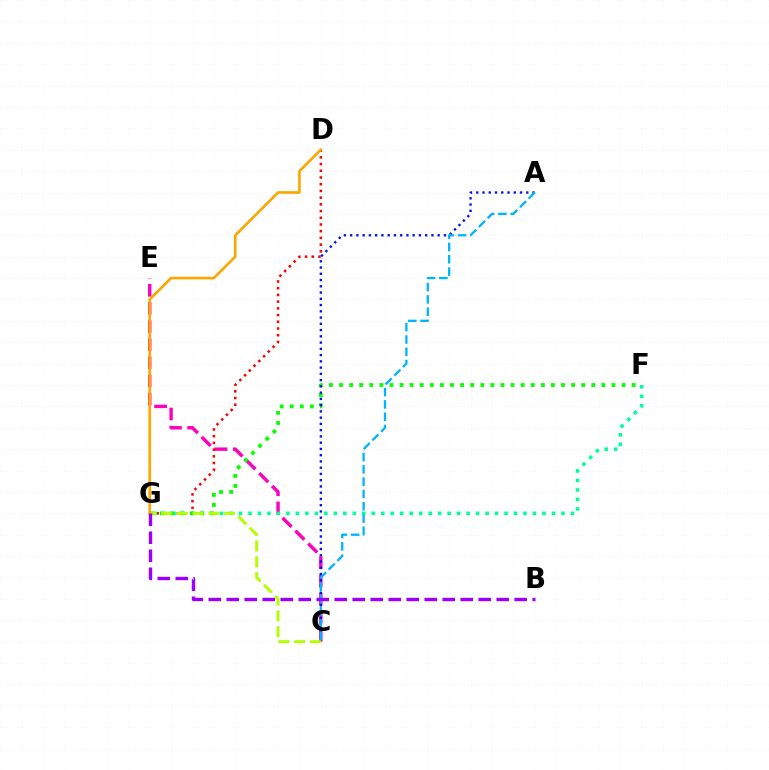{('C', 'E'): [{'color': '#ff00bd', 'line_style': 'dashed', 'thickness': 2.46}], ('D', 'G'): [{'color': '#ff0000', 'line_style': 'dotted', 'thickness': 1.82}, {'color': '#ffa500', 'line_style': 'solid', 'thickness': 1.9}], ('F', 'G'): [{'color': '#00ff9d', 'line_style': 'dotted', 'thickness': 2.58}, {'color': '#08ff00', 'line_style': 'dotted', 'thickness': 2.74}], ('A', 'C'): [{'color': '#0010ff', 'line_style': 'dotted', 'thickness': 1.7}, {'color': '#00b5ff', 'line_style': 'dashed', 'thickness': 1.67}], ('C', 'G'): [{'color': '#b3ff00', 'line_style': 'dashed', 'thickness': 2.14}], ('B', 'G'): [{'color': '#9b00ff', 'line_style': 'dashed', 'thickness': 2.44}]}